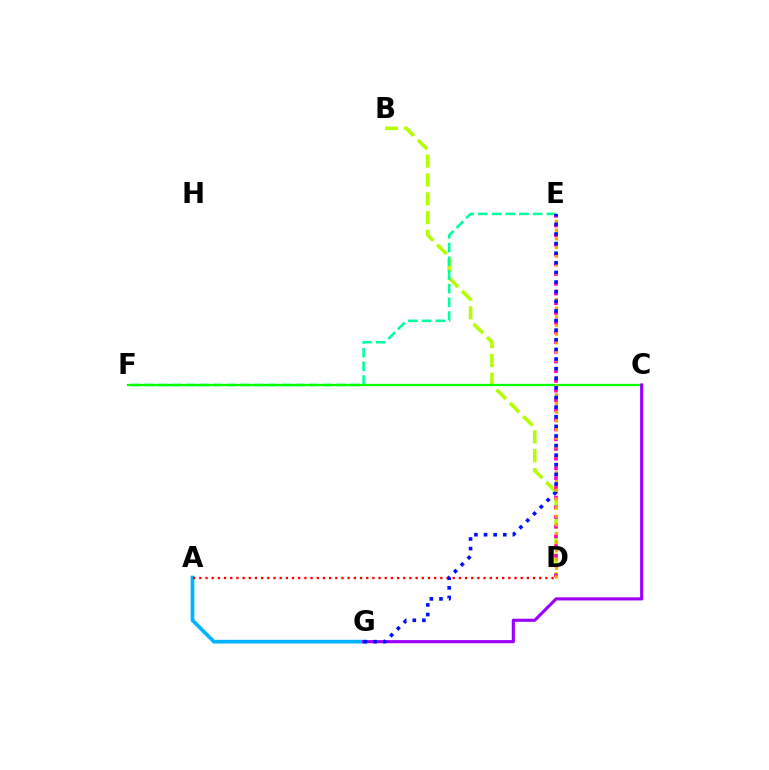{('B', 'D'): [{'color': '#b3ff00', 'line_style': 'dashed', 'thickness': 2.56}], ('E', 'F'): [{'color': '#00ff9d', 'line_style': 'dashed', 'thickness': 1.86}], ('C', 'F'): [{'color': '#08ff00', 'line_style': 'solid', 'thickness': 1.63}], ('A', 'G'): [{'color': '#00b5ff', 'line_style': 'solid', 'thickness': 2.66}], ('D', 'E'): [{'color': '#ff00bd', 'line_style': 'dotted', 'thickness': 2.64}, {'color': '#ffa500', 'line_style': 'dotted', 'thickness': 2.35}], ('C', 'G'): [{'color': '#9b00ff', 'line_style': 'solid', 'thickness': 2.25}], ('A', 'D'): [{'color': '#ff0000', 'line_style': 'dotted', 'thickness': 1.68}], ('E', 'G'): [{'color': '#0010ff', 'line_style': 'dotted', 'thickness': 2.61}]}